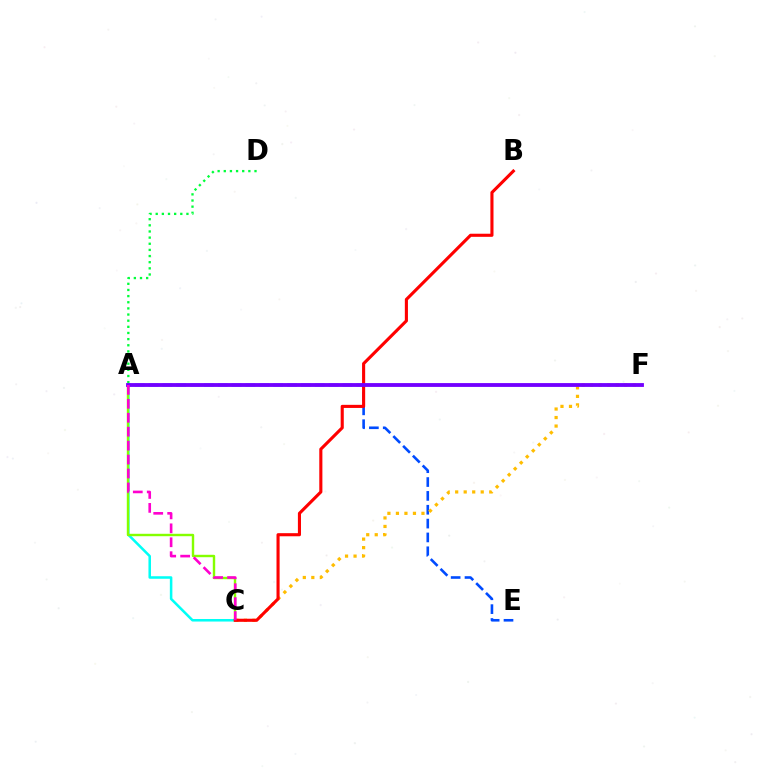{('A', 'E'): [{'color': '#004bff', 'line_style': 'dashed', 'thickness': 1.88}], ('A', 'C'): [{'color': '#00fff6', 'line_style': 'solid', 'thickness': 1.83}, {'color': '#84ff00', 'line_style': 'solid', 'thickness': 1.74}, {'color': '#ff00cf', 'line_style': 'dashed', 'thickness': 1.89}], ('C', 'F'): [{'color': '#ffbd00', 'line_style': 'dotted', 'thickness': 2.31}], ('B', 'C'): [{'color': '#ff0000', 'line_style': 'solid', 'thickness': 2.23}], ('A', 'D'): [{'color': '#00ff39', 'line_style': 'dotted', 'thickness': 1.67}], ('A', 'F'): [{'color': '#7200ff', 'line_style': 'solid', 'thickness': 2.75}]}